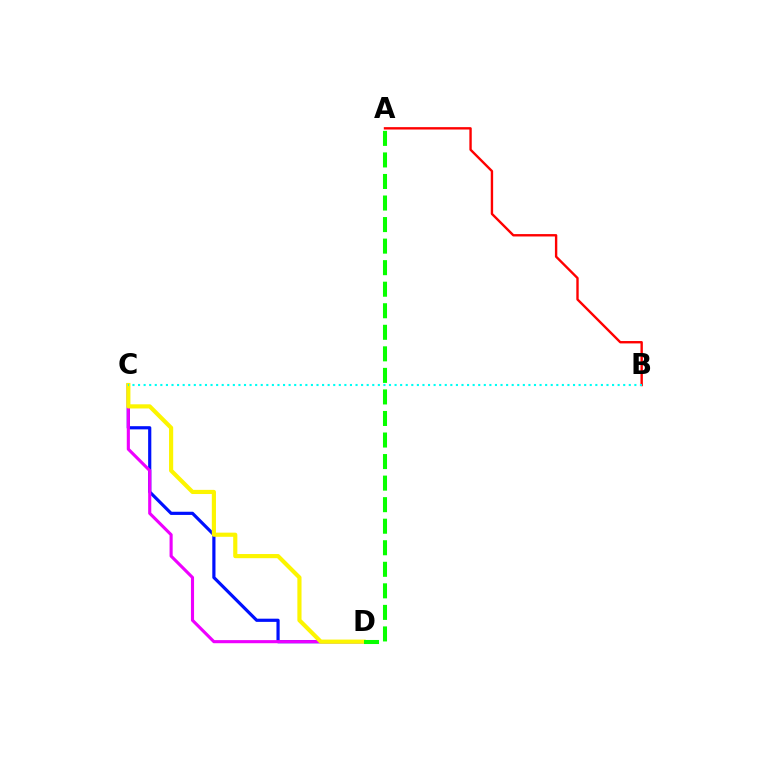{('A', 'B'): [{'color': '#ff0000', 'line_style': 'solid', 'thickness': 1.72}], ('C', 'D'): [{'color': '#0010ff', 'line_style': 'solid', 'thickness': 2.29}, {'color': '#ee00ff', 'line_style': 'solid', 'thickness': 2.24}, {'color': '#fcf500', 'line_style': 'solid', 'thickness': 2.99}], ('A', 'D'): [{'color': '#08ff00', 'line_style': 'dashed', 'thickness': 2.93}], ('B', 'C'): [{'color': '#00fff6', 'line_style': 'dotted', 'thickness': 1.52}]}